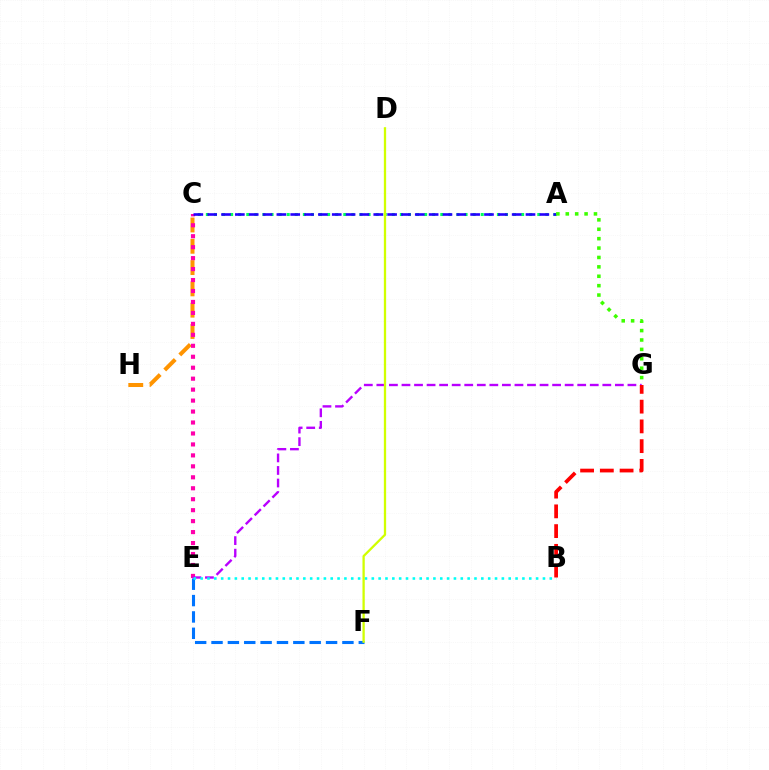{('A', 'C'): [{'color': '#00ff5c', 'line_style': 'dotted', 'thickness': 2.2}, {'color': '#2500ff', 'line_style': 'dashed', 'thickness': 1.88}], ('E', 'F'): [{'color': '#0074ff', 'line_style': 'dashed', 'thickness': 2.22}], ('C', 'H'): [{'color': '#ff9400', 'line_style': 'dashed', 'thickness': 2.89}], ('C', 'E'): [{'color': '#ff00ac', 'line_style': 'dotted', 'thickness': 2.98}], ('E', 'G'): [{'color': '#b900ff', 'line_style': 'dashed', 'thickness': 1.71}], ('A', 'G'): [{'color': '#3dff00', 'line_style': 'dotted', 'thickness': 2.55}], ('B', 'E'): [{'color': '#00fff6', 'line_style': 'dotted', 'thickness': 1.86}], ('B', 'G'): [{'color': '#ff0000', 'line_style': 'dashed', 'thickness': 2.68}], ('D', 'F'): [{'color': '#d1ff00', 'line_style': 'solid', 'thickness': 1.65}]}